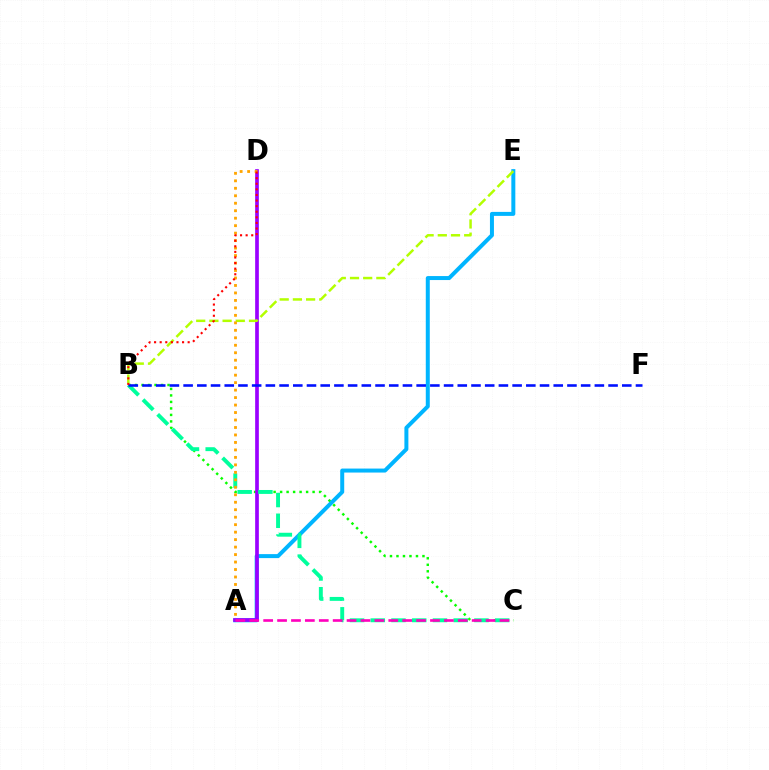{('B', 'C'): [{'color': '#08ff00', 'line_style': 'dotted', 'thickness': 1.77}, {'color': '#00ff9d', 'line_style': 'dashed', 'thickness': 2.82}], ('A', 'E'): [{'color': '#00b5ff', 'line_style': 'solid', 'thickness': 2.87}], ('A', 'D'): [{'color': '#9b00ff', 'line_style': 'solid', 'thickness': 2.65}, {'color': '#ffa500', 'line_style': 'dotted', 'thickness': 2.03}], ('B', 'E'): [{'color': '#b3ff00', 'line_style': 'dashed', 'thickness': 1.79}], ('B', 'F'): [{'color': '#0010ff', 'line_style': 'dashed', 'thickness': 1.86}], ('A', 'C'): [{'color': '#ff00bd', 'line_style': 'dashed', 'thickness': 1.89}], ('B', 'D'): [{'color': '#ff0000', 'line_style': 'dotted', 'thickness': 1.52}]}